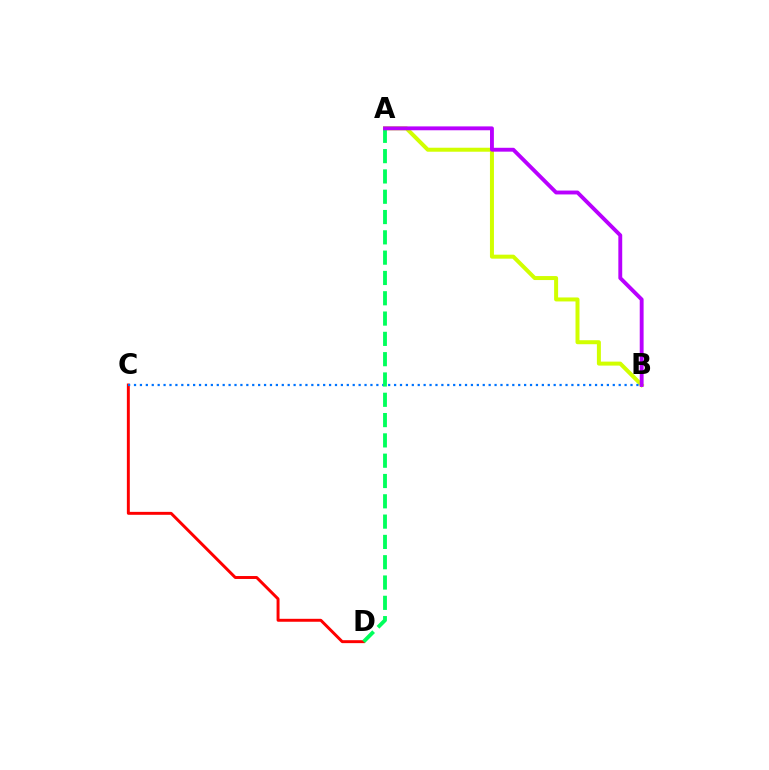{('A', 'B'): [{'color': '#d1ff00', 'line_style': 'solid', 'thickness': 2.87}, {'color': '#b900ff', 'line_style': 'solid', 'thickness': 2.79}], ('C', 'D'): [{'color': '#ff0000', 'line_style': 'solid', 'thickness': 2.12}], ('B', 'C'): [{'color': '#0074ff', 'line_style': 'dotted', 'thickness': 1.61}], ('A', 'D'): [{'color': '#00ff5c', 'line_style': 'dashed', 'thickness': 2.76}]}